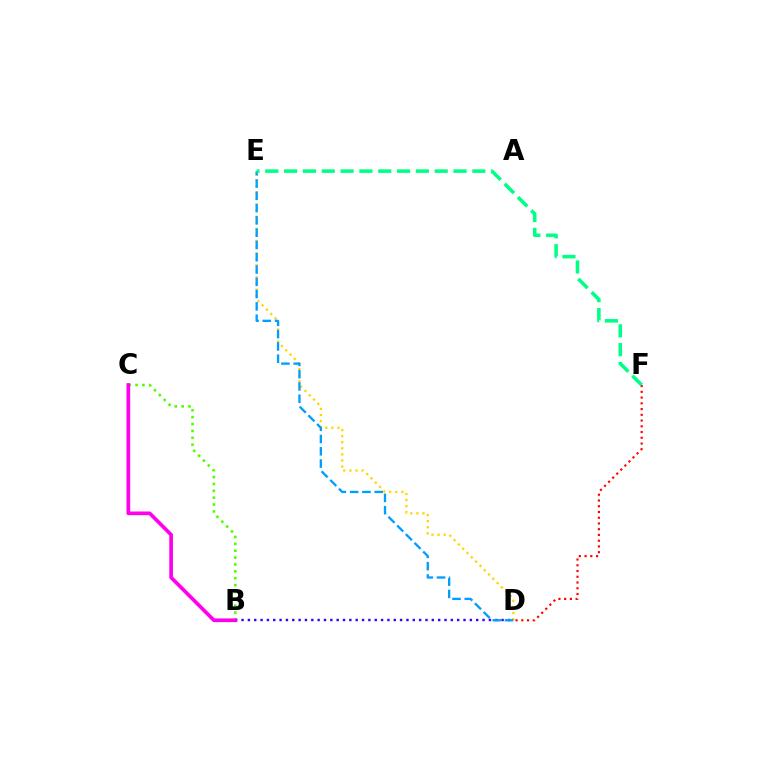{('B', 'D'): [{'color': '#3700ff', 'line_style': 'dotted', 'thickness': 1.72}], ('B', 'C'): [{'color': '#4fff00', 'line_style': 'dotted', 'thickness': 1.87}, {'color': '#ff00ed', 'line_style': 'solid', 'thickness': 2.65}], ('D', 'E'): [{'color': '#ffd500', 'line_style': 'dotted', 'thickness': 1.65}, {'color': '#009eff', 'line_style': 'dashed', 'thickness': 1.67}], ('D', 'F'): [{'color': '#ff0000', 'line_style': 'dotted', 'thickness': 1.56}], ('E', 'F'): [{'color': '#00ff86', 'line_style': 'dashed', 'thickness': 2.56}]}